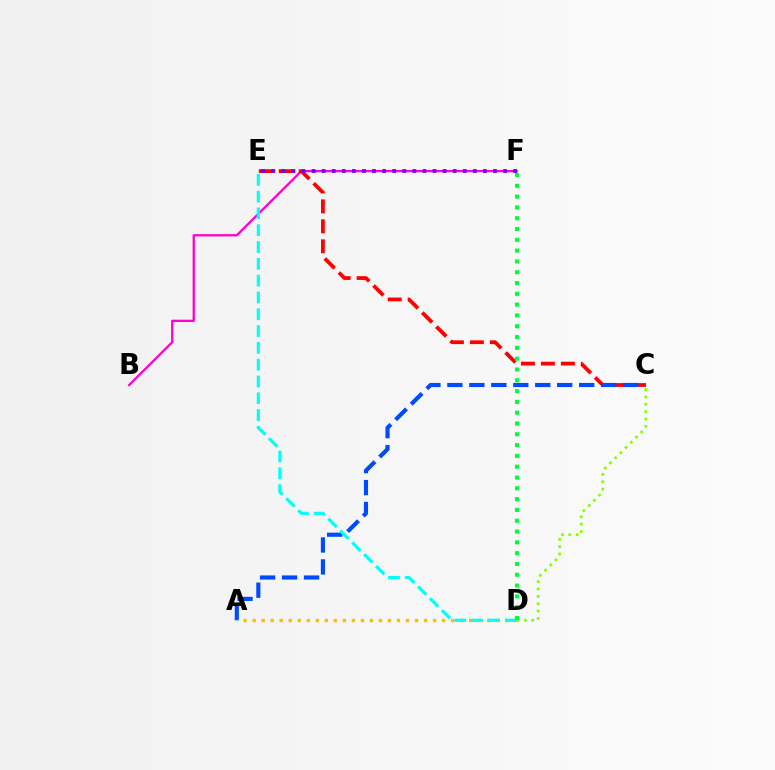{('B', 'F'): [{'color': '#ff00cf', 'line_style': 'solid', 'thickness': 1.65}], ('C', 'E'): [{'color': '#ff0000', 'line_style': 'dashed', 'thickness': 2.71}], ('E', 'F'): [{'color': '#7200ff', 'line_style': 'dotted', 'thickness': 2.74}], ('A', 'C'): [{'color': '#004bff', 'line_style': 'dashed', 'thickness': 2.98}], ('A', 'D'): [{'color': '#ffbd00', 'line_style': 'dotted', 'thickness': 2.45}], ('D', 'E'): [{'color': '#00fff6', 'line_style': 'dashed', 'thickness': 2.28}], ('C', 'D'): [{'color': '#84ff00', 'line_style': 'dotted', 'thickness': 1.99}], ('D', 'F'): [{'color': '#00ff39', 'line_style': 'dotted', 'thickness': 2.94}]}